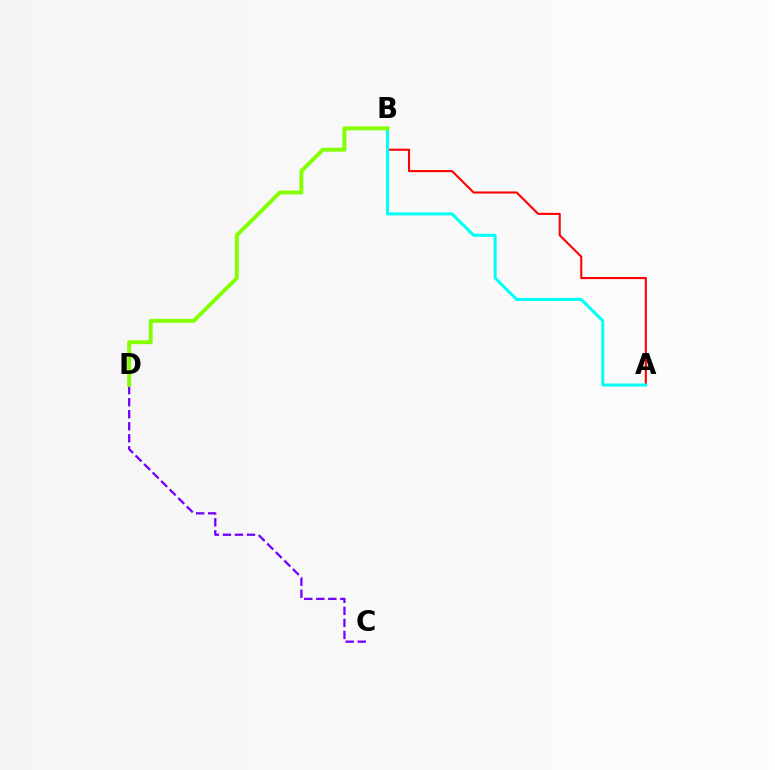{('A', 'B'): [{'color': '#ff0000', 'line_style': 'solid', 'thickness': 1.5}, {'color': '#00fff6', 'line_style': 'solid', 'thickness': 2.17}], ('C', 'D'): [{'color': '#7200ff', 'line_style': 'dashed', 'thickness': 1.64}], ('B', 'D'): [{'color': '#84ff00', 'line_style': 'solid', 'thickness': 2.81}]}